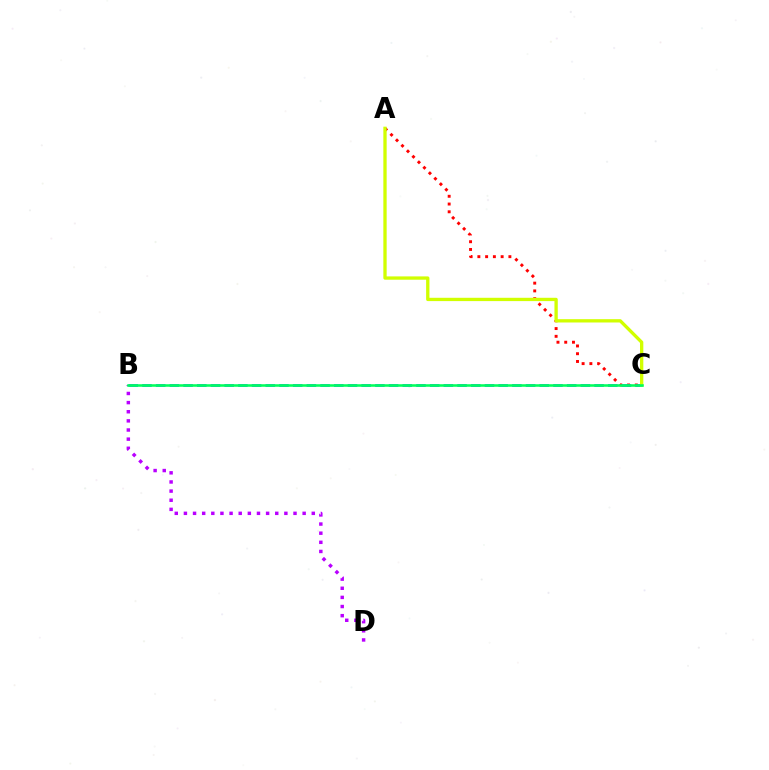{('A', 'C'): [{'color': '#ff0000', 'line_style': 'dotted', 'thickness': 2.11}, {'color': '#d1ff00', 'line_style': 'solid', 'thickness': 2.39}], ('B', 'D'): [{'color': '#b900ff', 'line_style': 'dotted', 'thickness': 2.48}], ('B', 'C'): [{'color': '#0074ff', 'line_style': 'dashed', 'thickness': 1.86}, {'color': '#00ff5c', 'line_style': 'solid', 'thickness': 1.84}]}